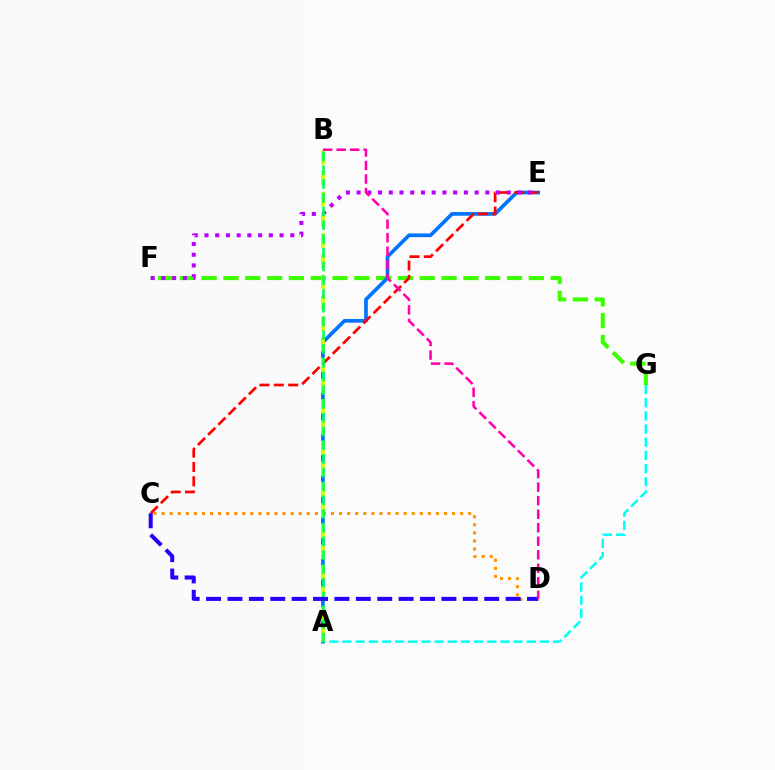{('A', 'G'): [{'color': '#00fff6', 'line_style': 'dashed', 'thickness': 1.79}], ('F', 'G'): [{'color': '#3dff00', 'line_style': 'dashed', 'thickness': 2.96}], ('A', 'E'): [{'color': '#0074ff', 'line_style': 'solid', 'thickness': 2.65}], ('A', 'B'): [{'color': '#d1ff00', 'line_style': 'dashed', 'thickness': 2.82}, {'color': '#00ff5c', 'line_style': 'dashed', 'thickness': 1.87}], ('C', 'E'): [{'color': '#ff0000', 'line_style': 'dashed', 'thickness': 1.95}], ('E', 'F'): [{'color': '#b900ff', 'line_style': 'dotted', 'thickness': 2.91}], ('C', 'D'): [{'color': '#ff9400', 'line_style': 'dotted', 'thickness': 2.19}, {'color': '#2500ff', 'line_style': 'dashed', 'thickness': 2.91}], ('B', 'D'): [{'color': '#ff00ac', 'line_style': 'dashed', 'thickness': 1.84}]}